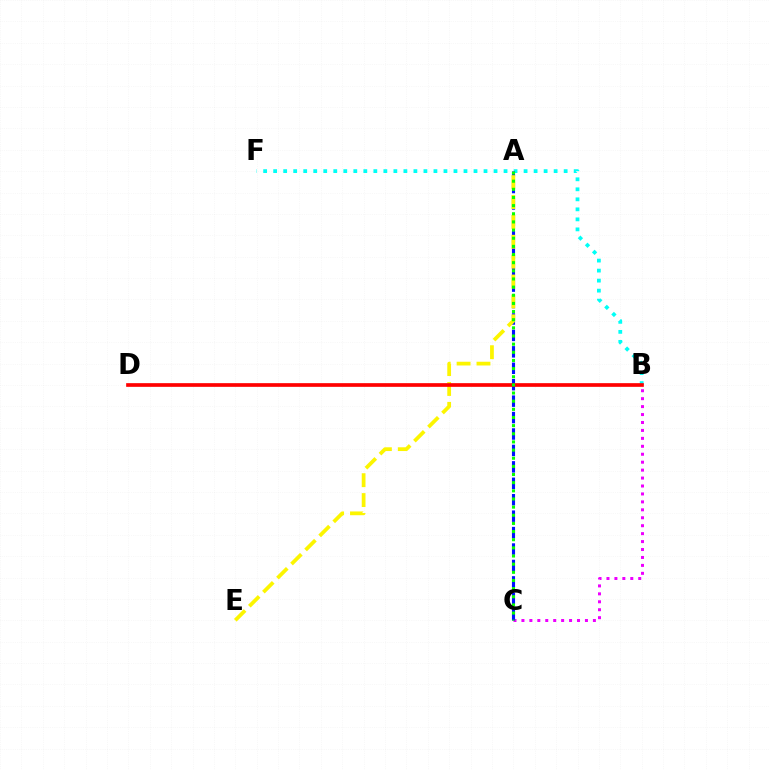{('B', 'C'): [{'color': '#ee00ff', 'line_style': 'dotted', 'thickness': 2.16}], ('B', 'F'): [{'color': '#00fff6', 'line_style': 'dotted', 'thickness': 2.72}], ('A', 'C'): [{'color': '#0010ff', 'line_style': 'dashed', 'thickness': 2.23}, {'color': '#08ff00', 'line_style': 'dotted', 'thickness': 2.21}], ('A', 'E'): [{'color': '#fcf500', 'line_style': 'dashed', 'thickness': 2.7}], ('B', 'D'): [{'color': '#ff0000', 'line_style': 'solid', 'thickness': 2.65}]}